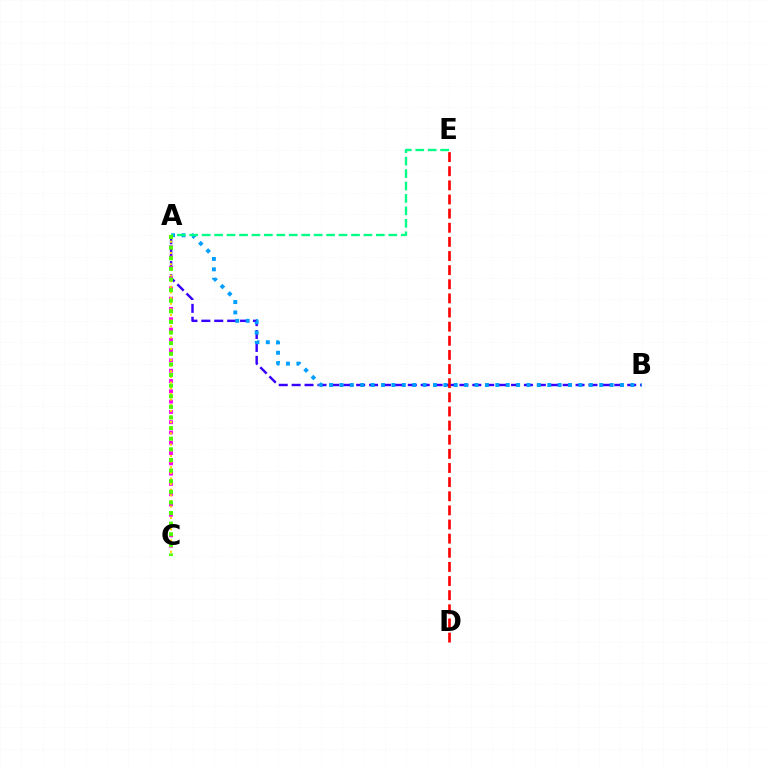{('A', 'B'): [{'color': '#3700ff', 'line_style': 'dashed', 'thickness': 1.75}, {'color': '#009eff', 'line_style': 'dotted', 'thickness': 2.82}], ('A', 'C'): [{'color': '#ff00ed', 'line_style': 'dotted', 'thickness': 2.8}, {'color': '#ffd500', 'line_style': 'dotted', 'thickness': 1.53}, {'color': '#4fff00', 'line_style': 'dotted', 'thickness': 2.88}], ('D', 'E'): [{'color': '#ff0000', 'line_style': 'dashed', 'thickness': 1.92}], ('A', 'E'): [{'color': '#00ff86', 'line_style': 'dashed', 'thickness': 1.69}]}